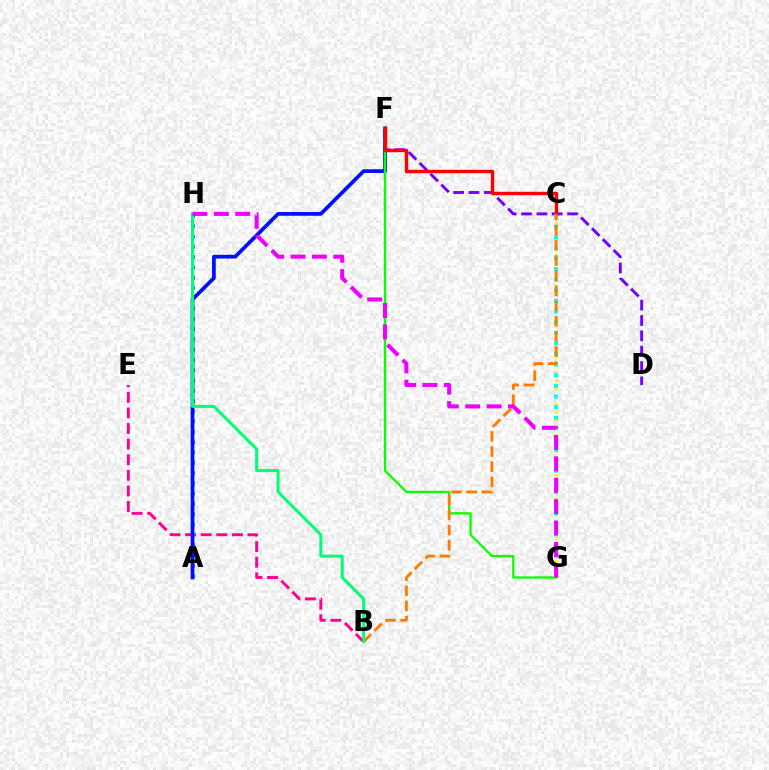{('C', 'G'): [{'color': '#fcf500', 'line_style': 'dotted', 'thickness': 2.13}, {'color': '#00fff6', 'line_style': 'dotted', 'thickness': 2.88}], ('D', 'F'): [{'color': '#7200ff', 'line_style': 'dashed', 'thickness': 2.08}], ('A', 'H'): [{'color': '#84ff00', 'line_style': 'dotted', 'thickness': 1.52}, {'color': '#008cff', 'line_style': 'dotted', 'thickness': 2.79}], ('B', 'E'): [{'color': '#ff0094', 'line_style': 'dashed', 'thickness': 2.12}], ('A', 'F'): [{'color': '#0010ff', 'line_style': 'solid', 'thickness': 2.69}], ('F', 'G'): [{'color': '#08ff00', 'line_style': 'solid', 'thickness': 1.66}], ('C', 'F'): [{'color': '#ff0000', 'line_style': 'solid', 'thickness': 2.45}], ('B', 'C'): [{'color': '#ff7c00', 'line_style': 'dashed', 'thickness': 2.06}], ('B', 'H'): [{'color': '#00ff74', 'line_style': 'solid', 'thickness': 2.17}], ('G', 'H'): [{'color': '#ee00ff', 'line_style': 'dashed', 'thickness': 2.9}]}